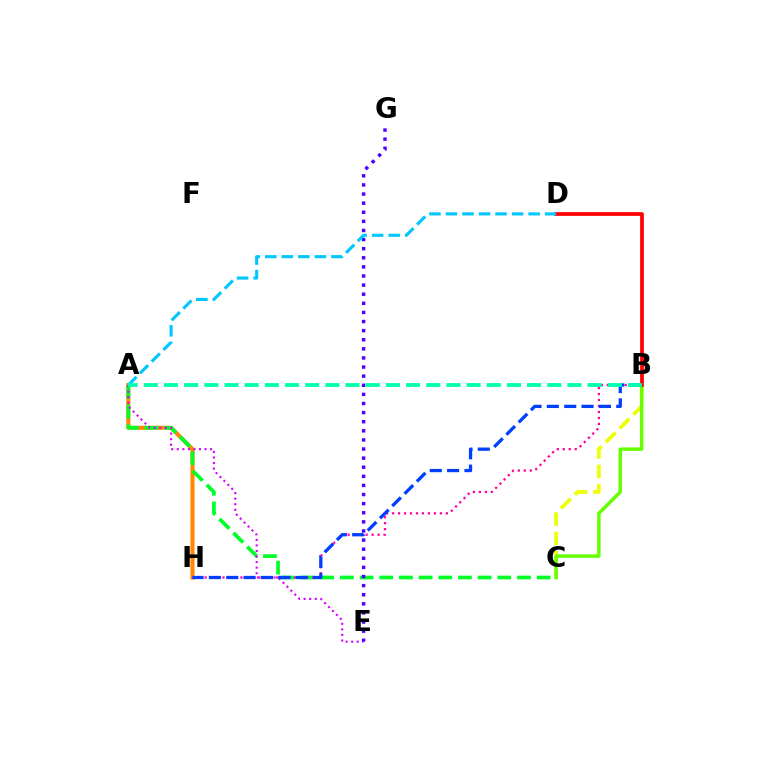{('B', 'C'): [{'color': '#eeff00', 'line_style': 'dashed', 'thickness': 2.64}, {'color': '#66ff00', 'line_style': 'solid', 'thickness': 2.48}], ('A', 'H'): [{'color': '#ff8800', 'line_style': 'solid', 'thickness': 2.94}], ('A', 'C'): [{'color': '#00ff27', 'line_style': 'dashed', 'thickness': 2.67}], ('A', 'E'): [{'color': '#d600ff', 'line_style': 'dotted', 'thickness': 1.51}], ('E', 'G'): [{'color': '#4f00ff', 'line_style': 'dotted', 'thickness': 2.47}], ('B', 'H'): [{'color': '#ff00a0', 'line_style': 'dotted', 'thickness': 1.62}, {'color': '#003fff', 'line_style': 'dashed', 'thickness': 2.36}], ('B', 'D'): [{'color': '#ff0000', 'line_style': 'solid', 'thickness': 2.68}], ('A', 'D'): [{'color': '#00c7ff', 'line_style': 'dashed', 'thickness': 2.25}], ('A', 'B'): [{'color': '#00ffaf', 'line_style': 'dashed', 'thickness': 2.74}]}